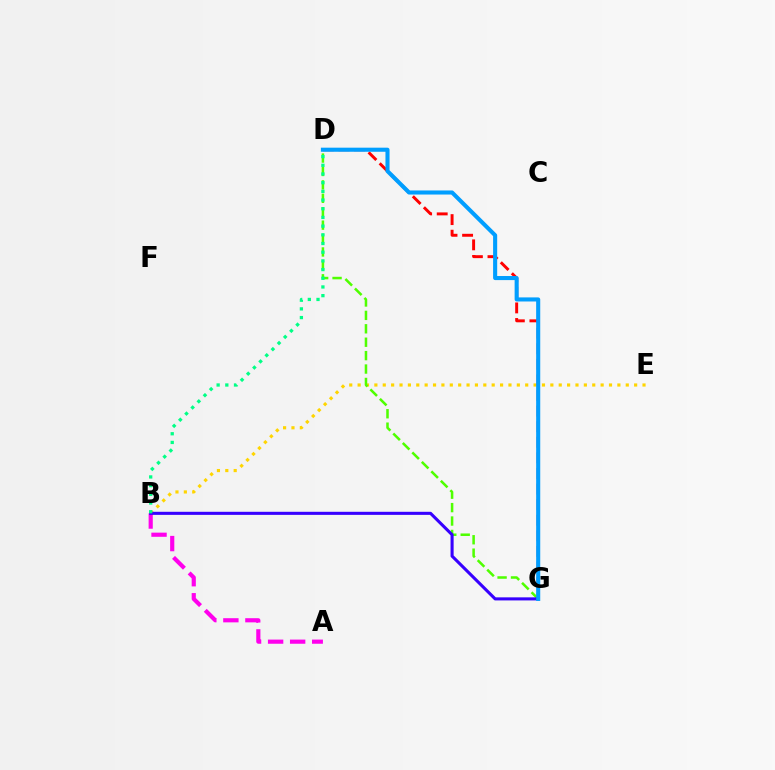{('A', 'B'): [{'color': '#ff00ed', 'line_style': 'dashed', 'thickness': 2.99}], ('B', 'E'): [{'color': '#ffd500', 'line_style': 'dotted', 'thickness': 2.28}], ('D', 'G'): [{'color': '#ff0000', 'line_style': 'dashed', 'thickness': 2.12}, {'color': '#4fff00', 'line_style': 'dashed', 'thickness': 1.82}, {'color': '#009eff', 'line_style': 'solid', 'thickness': 2.94}], ('B', 'G'): [{'color': '#3700ff', 'line_style': 'solid', 'thickness': 2.21}], ('B', 'D'): [{'color': '#00ff86', 'line_style': 'dotted', 'thickness': 2.36}]}